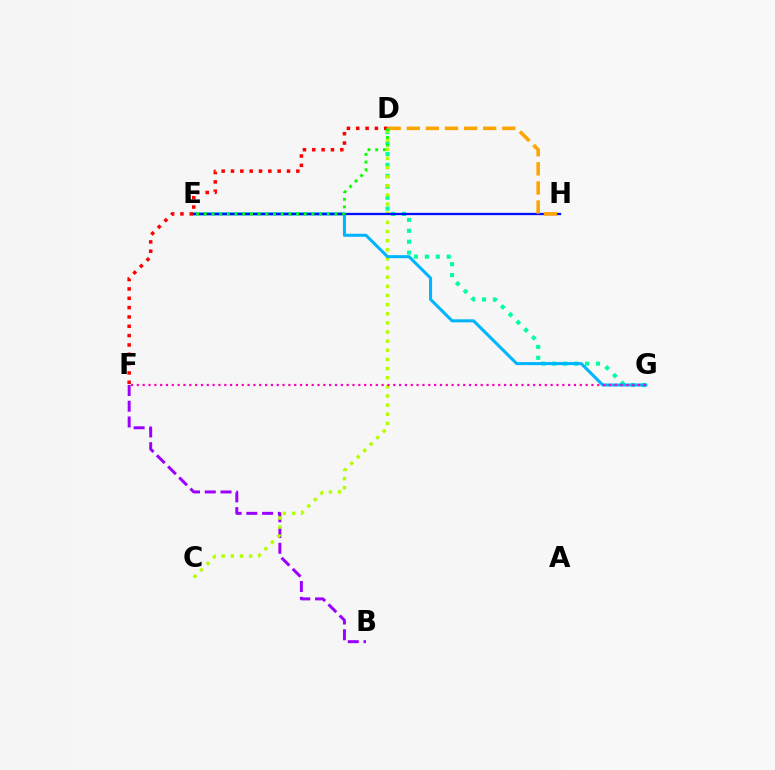{('B', 'F'): [{'color': '#9b00ff', 'line_style': 'dashed', 'thickness': 2.14}], ('D', 'G'): [{'color': '#00ff9d', 'line_style': 'dotted', 'thickness': 2.97}], ('C', 'D'): [{'color': '#b3ff00', 'line_style': 'dotted', 'thickness': 2.48}], ('E', 'G'): [{'color': '#00b5ff', 'line_style': 'solid', 'thickness': 2.2}], ('F', 'G'): [{'color': '#ff00bd', 'line_style': 'dotted', 'thickness': 1.58}], ('D', 'F'): [{'color': '#ff0000', 'line_style': 'dotted', 'thickness': 2.54}], ('E', 'H'): [{'color': '#0010ff', 'line_style': 'solid', 'thickness': 1.66}], ('D', 'H'): [{'color': '#ffa500', 'line_style': 'dashed', 'thickness': 2.6}], ('D', 'E'): [{'color': '#08ff00', 'line_style': 'dotted', 'thickness': 2.09}]}